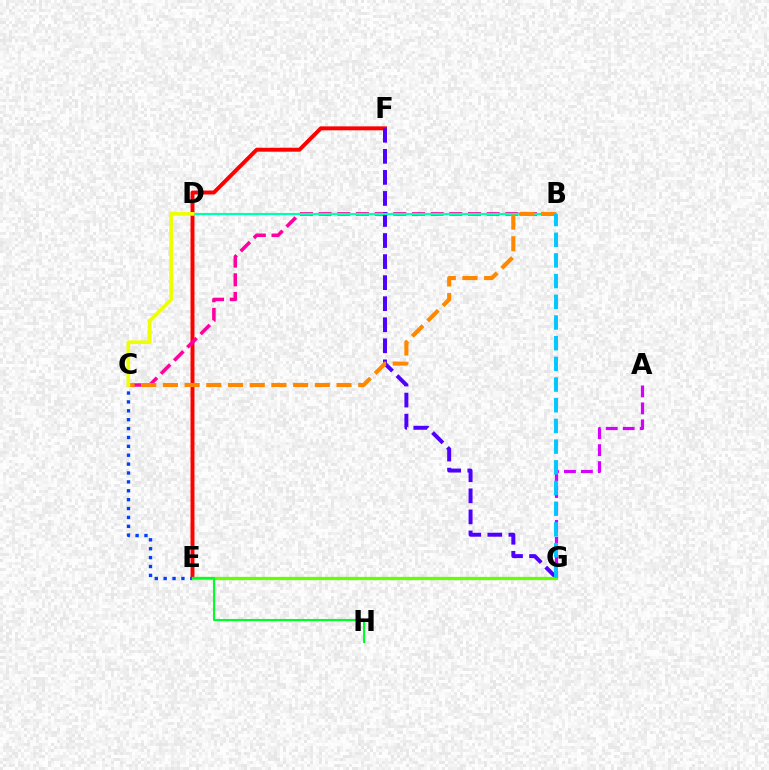{('E', 'F'): [{'color': '#ff0000', 'line_style': 'solid', 'thickness': 2.84}], ('C', 'E'): [{'color': '#003fff', 'line_style': 'dotted', 'thickness': 2.41}], ('B', 'C'): [{'color': '#ff00a0', 'line_style': 'dashed', 'thickness': 2.54}, {'color': '#ff8800', 'line_style': 'dashed', 'thickness': 2.95}], ('F', 'G'): [{'color': '#4f00ff', 'line_style': 'dashed', 'thickness': 2.86}], ('B', 'D'): [{'color': '#00ffaf', 'line_style': 'solid', 'thickness': 1.58}], ('A', 'G'): [{'color': '#d600ff', 'line_style': 'dashed', 'thickness': 2.3}], ('E', 'G'): [{'color': '#66ff00', 'line_style': 'solid', 'thickness': 2.36}], ('E', 'H'): [{'color': '#00ff27', 'line_style': 'solid', 'thickness': 1.51}], ('B', 'G'): [{'color': '#00c7ff', 'line_style': 'dashed', 'thickness': 2.81}], ('C', 'D'): [{'color': '#eeff00', 'line_style': 'solid', 'thickness': 2.65}]}